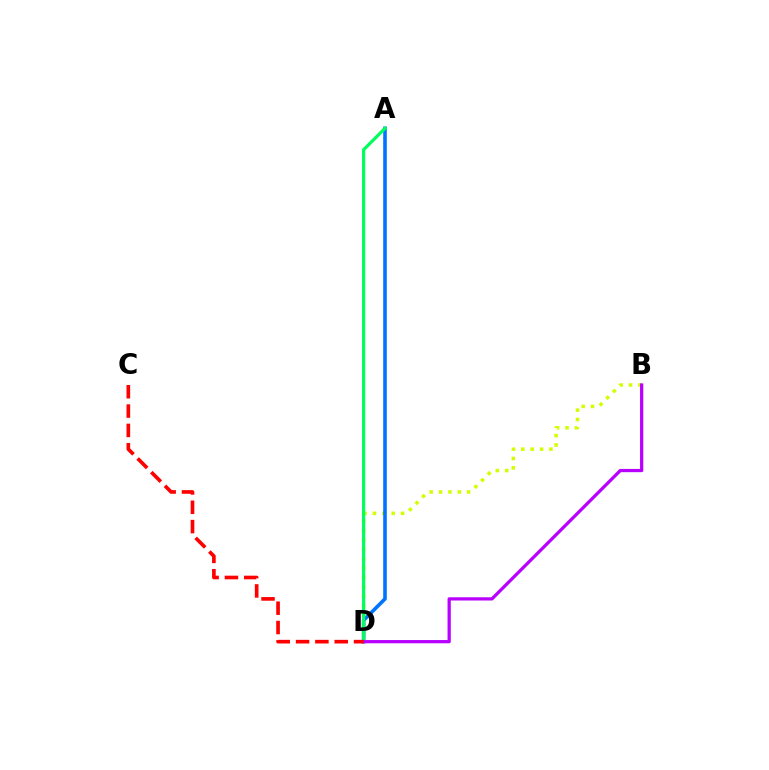{('B', 'D'): [{'color': '#d1ff00', 'line_style': 'dotted', 'thickness': 2.55}, {'color': '#b900ff', 'line_style': 'solid', 'thickness': 2.33}], ('A', 'D'): [{'color': '#0074ff', 'line_style': 'solid', 'thickness': 2.6}, {'color': '#00ff5c', 'line_style': 'solid', 'thickness': 2.29}], ('C', 'D'): [{'color': '#ff0000', 'line_style': 'dashed', 'thickness': 2.63}]}